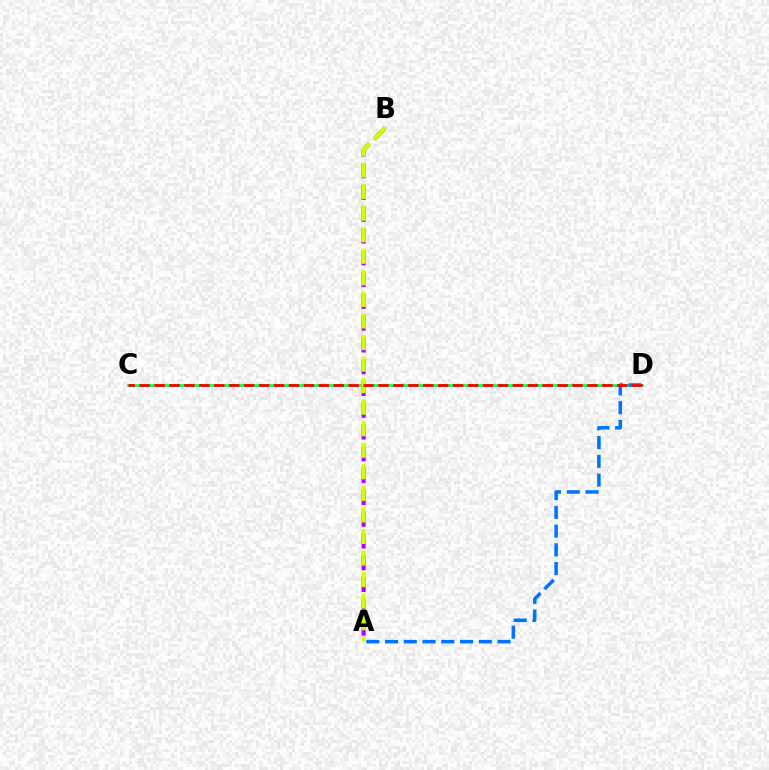{('A', 'B'): [{'color': '#b900ff', 'line_style': 'dashed', 'thickness': 2.96}, {'color': '#d1ff00', 'line_style': 'dashed', 'thickness': 2.93}], ('C', 'D'): [{'color': '#00ff5c', 'line_style': 'solid', 'thickness': 1.95}, {'color': '#ff0000', 'line_style': 'dashed', 'thickness': 2.03}], ('A', 'D'): [{'color': '#0074ff', 'line_style': 'dashed', 'thickness': 2.55}]}